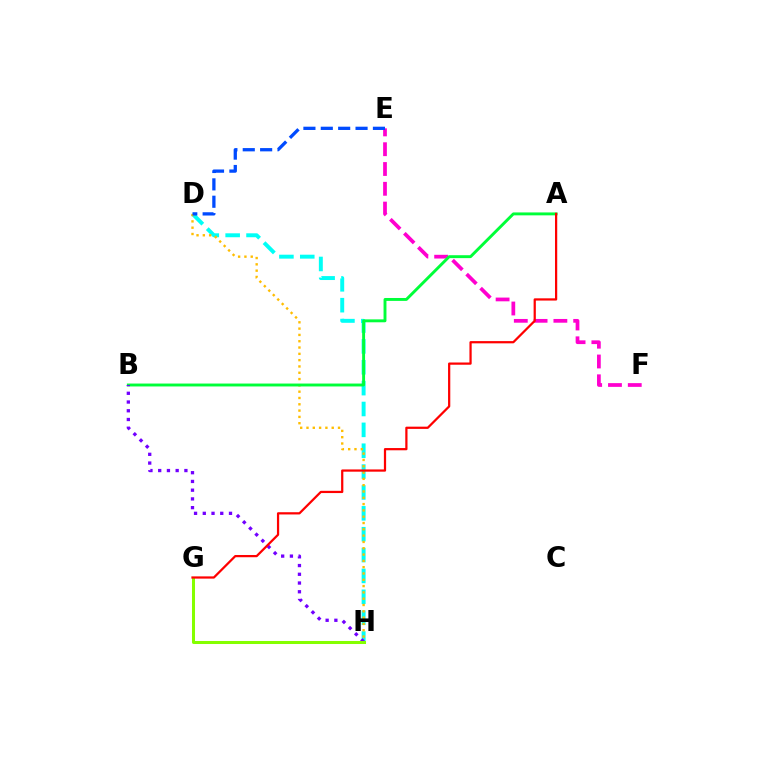{('D', 'H'): [{'color': '#00fff6', 'line_style': 'dashed', 'thickness': 2.83}, {'color': '#ffbd00', 'line_style': 'dotted', 'thickness': 1.71}], ('E', 'F'): [{'color': '#ff00cf', 'line_style': 'dashed', 'thickness': 2.69}], ('A', 'B'): [{'color': '#00ff39', 'line_style': 'solid', 'thickness': 2.09}], ('B', 'H'): [{'color': '#7200ff', 'line_style': 'dotted', 'thickness': 2.37}], ('D', 'E'): [{'color': '#004bff', 'line_style': 'dashed', 'thickness': 2.36}], ('G', 'H'): [{'color': '#84ff00', 'line_style': 'solid', 'thickness': 2.18}], ('A', 'G'): [{'color': '#ff0000', 'line_style': 'solid', 'thickness': 1.61}]}